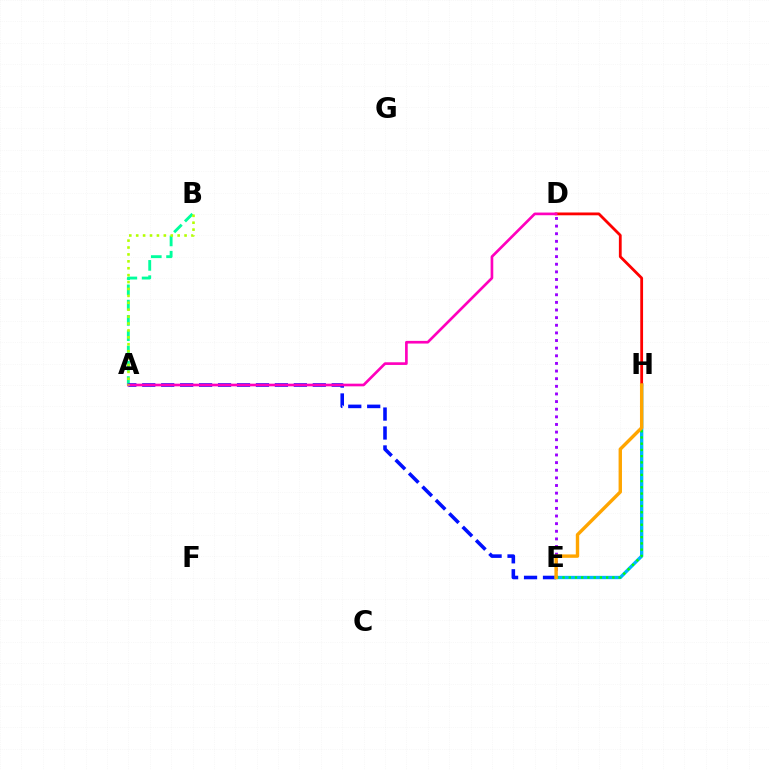{('A', 'B'): [{'color': '#00ff9d', 'line_style': 'dashed', 'thickness': 2.08}, {'color': '#b3ff00', 'line_style': 'dotted', 'thickness': 1.88}], ('A', 'E'): [{'color': '#0010ff', 'line_style': 'dashed', 'thickness': 2.57}], ('E', 'H'): [{'color': '#00b5ff', 'line_style': 'solid', 'thickness': 2.39}, {'color': '#08ff00', 'line_style': 'dotted', 'thickness': 1.69}, {'color': '#ffa500', 'line_style': 'solid', 'thickness': 2.44}], ('D', 'H'): [{'color': '#ff0000', 'line_style': 'solid', 'thickness': 2.02}], ('D', 'E'): [{'color': '#9b00ff', 'line_style': 'dotted', 'thickness': 2.07}], ('A', 'D'): [{'color': '#ff00bd', 'line_style': 'solid', 'thickness': 1.92}]}